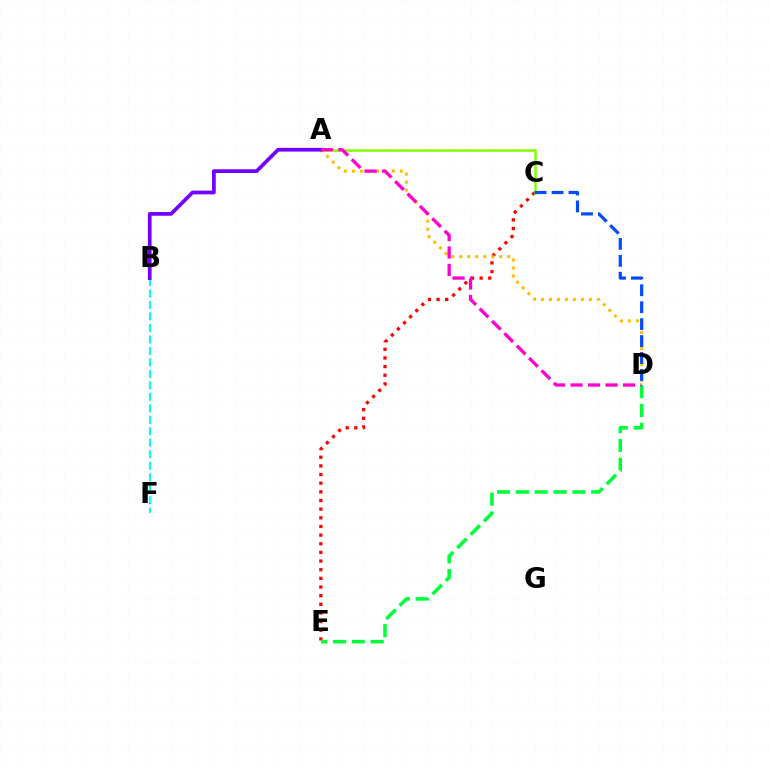{('B', 'F'): [{'color': '#00fff6', 'line_style': 'dashed', 'thickness': 1.56}], ('C', 'E'): [{'color': '#ff0000', 'line_style': 'dotted', 'thickness': 2.35}], ('A', 'C'): [{'color': '#84ff00', 'line_style': 'solid', 'thickness': 1.8}], ('A', 'D'): [{'color': '#ffbd00', 'line_style': 'dotted', 'thickness': 2.17}, {'color': '#ff00cf', 'line_style': 'dashed', 'thickness': 2.38}], ('C', 'D'): [{'color': '#004bff', 'line_style': 'dashed', 'thickness': 2.3}], ('D', 'E'): [{'color': '#00ff39', 'line_style': 'dashed', 'thickness': 2.56}], ('A', 'B'): [{'color': '#7200ff', 'line_style': 'solid', 'thickness': 2.68}]}